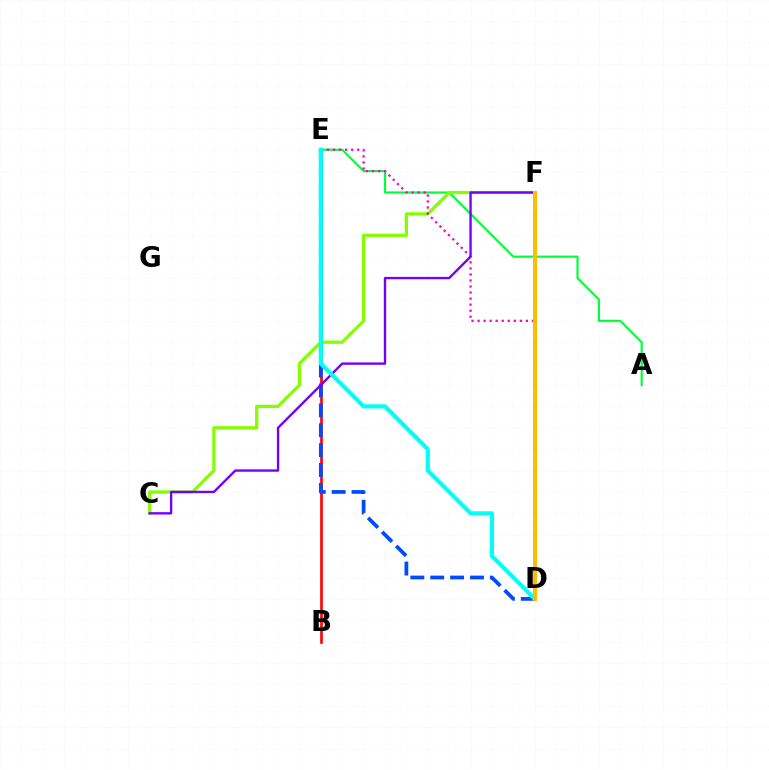{('B', 'E'): [{'color': '#ff0000', 'line_style': 'solid', 'thickness': 1.91}], ('A', 'E'): [{'color': '#00ff39', 'line_style': 'solid', 'thickness': 1.56}], ('C', 'F'): [{'color': '#84ff00', 'line_style': 'solid', 'thickness': 2.32}, {'color': '#7200ff', 'line_style': 'solid', 'thickness': 1.7}], ('D', 'E'): [{'color': '#004bff', 'line_style': 'dashed', 'thickness': 2.7}, {'color': '#ff00cf', 'line_style': 'dotted', 'thickness': 1.64}, {'color': '#00fff6', 'line_style': 'solid', 'thickness': 3.0}], ('D', 'F'): [{'color': '#ffbd00', 'line_style': 'solid', 'thickness': 2.86}]}